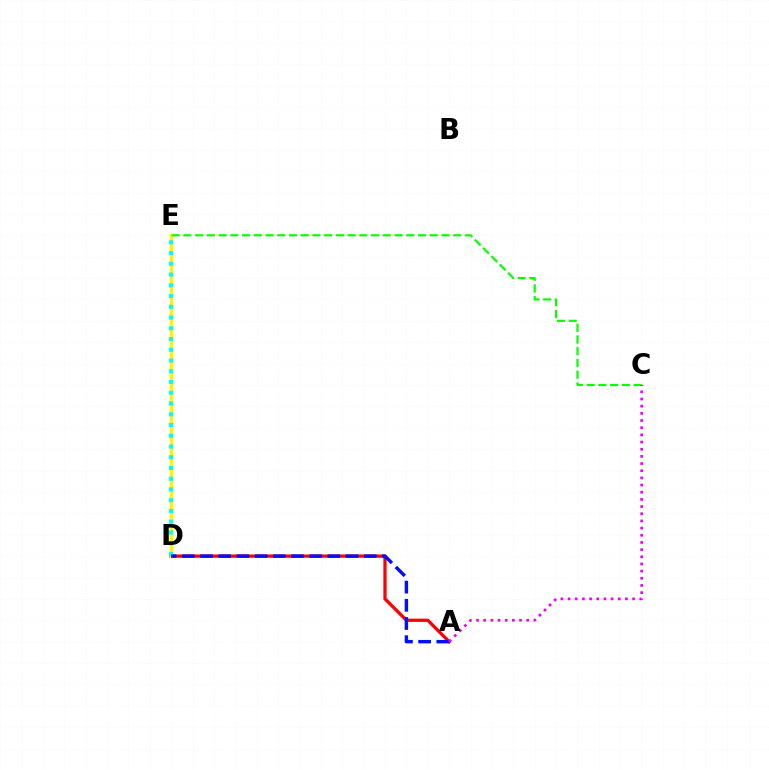{('A', 'D'): [{'color': '#ff0000', 'line_style': 'solid', 'thickness': 2.35}, {'color': '#0010ff', 'line_style': 'dashed', 'thickness': 2.47}], ('D', 'E'): [{'color': '#fcf500', 'line_style': 'solid', 'thickness': 2.49}, {'color': '#00fff6', 'line_style': 'dotted', 'thickness': 2.92}], ('C', 'E'): [{'color': '#08ff00', 'line_style': 'dashed', 'thickness': 1.59}], ('A', 'C'): [{'color': '#ee00ff', 'line_style': 'dotted', 'thickness': 1.95}]}